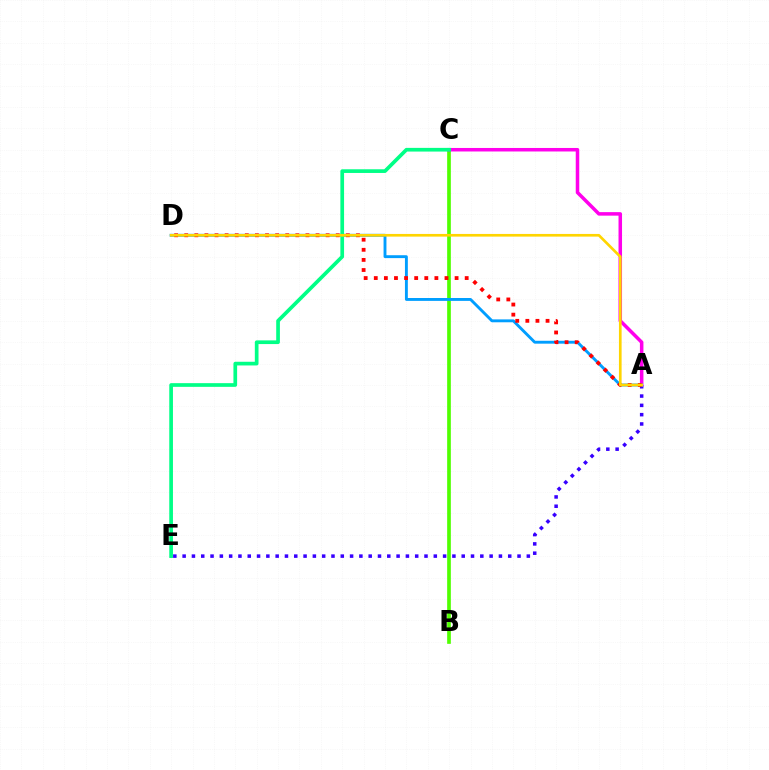{('B', 'C'): [{'color': '#4fff00', 'line_style': 'solid', 'thickness': 2.65}], ('A', 'E'): [{'color': '#3700ff', 'line_style': 'dotted', 'thickness': 2.53}], ('A', 'C'): [{'color': '#ff00ed', 'line_style': 'solid', 'thickness': 2.53}], ('A', 'D'): [{'color': '#009eff', 'line_style': 'solid', 'thickness': 2.08}, {'color': '#ff0000', 'line_style': 'dotted', 'thickness': 2.74}, {'color': '#ffd500', 'line_style': 'solid', 'thickness': 1.92}], ('C', 'E'): [{'color': '#00ff86', 'line_style': 'solid', 'thickness': 2.66}]}